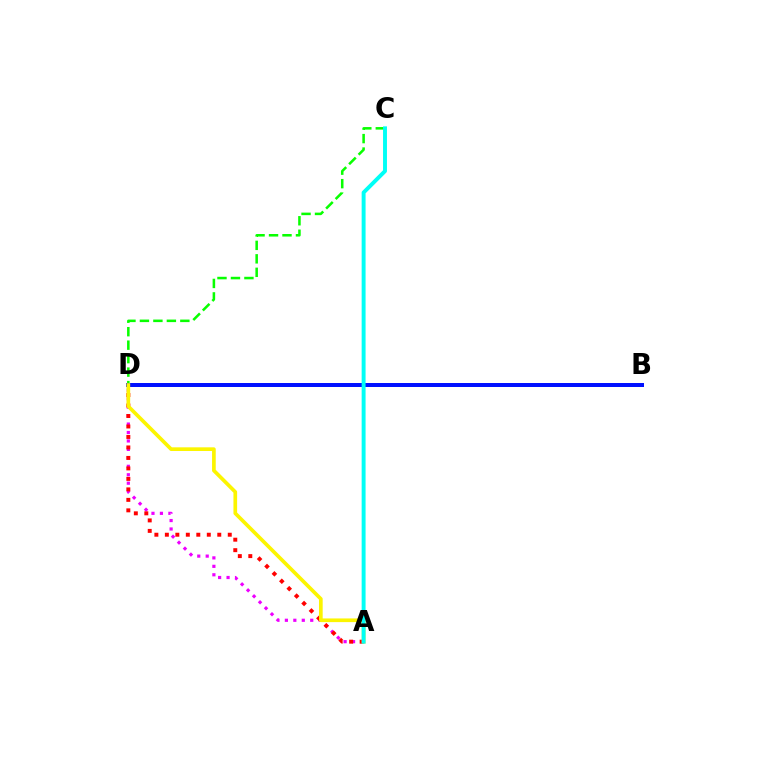{('A', 'D'): [{'color': '#ee00ff', 'line_style': 'dotted', 'thickness': 2.3}, {'color': '#ff0000', 'line_style': 'dotted', 'thickness': 2.85}, {'color': '#fcf500', 'line_style': 'solid', 'thickness': 2.65}], ('C', 'D'): [{'color': '#08ff00', 'line_style': 'dashed', 'thickness': 1.83}], ('B', 'D'): [{'color': '#0010ff', 'line_style': 'solid', 'thickness': 2.87}], ('A', 'C'): [{'color': '#00fff6', 'line_style': 'solid', 'thickness': 2.83}]}